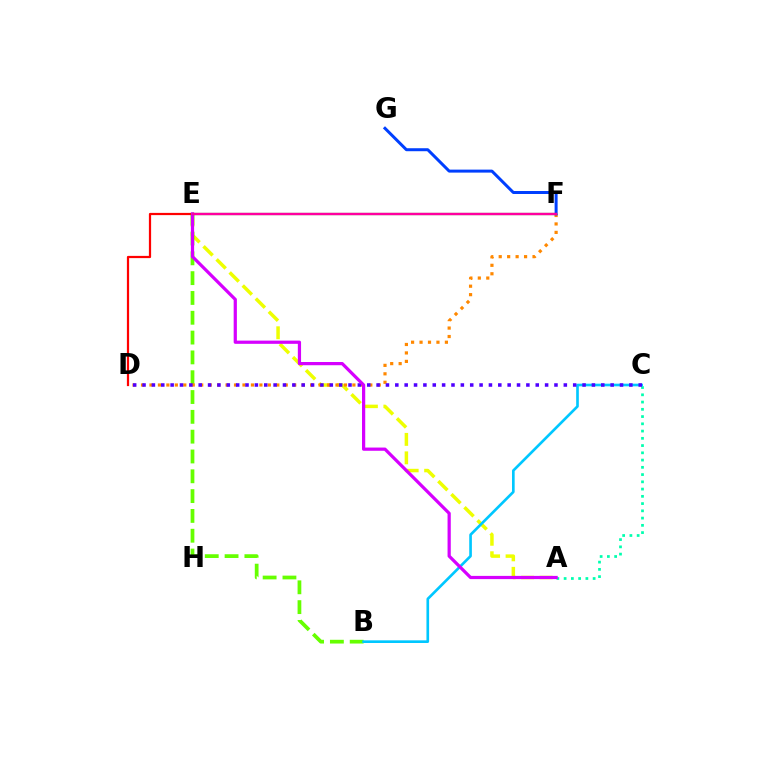{('A', 'E'): [{'color': '#eeff00', 'line_style': 'dashed', 'thickness': 2.51}, {'color': '#d600ff', 'line_style': 'solid', 'thickness': 2.32}], ('A', 'C'): [{'color': '#00ffaf', 'line_style': 'dotted', 'thickness': 1.97}], ('B', 'E'): [{'color': '#66ff00', 'line_style': 'dashed', 'thickness': 2.69}], ('B', 'C'): [{'color': '#00c7ff', 'line_style': 'solid', 'thickness': 1.91}], ('D', 'F'): [{'color': '#ff8800', 'line_style': 'dotted', 'thickness': 2.3}], ('C', 'D'): [{'color': '#4f00ff', 'line_style': 'dotted', 'thickness': 2.54}], ('D', 'E'): [{'color': '#ff0000', 'line_style': 'solid', 'thickness': 1.6}], ('E', 'F'): [{'color': '#00ff27', 'line_style': 'solid', 'thickness': 1.59}, {'color': '#ff00a0', 'line_style': 'solid', 'thickness': 1.73}], ('F', 'G'): [{'color': '#003fff', 'line_style': 'solid', 'thickness': 2.15}]}